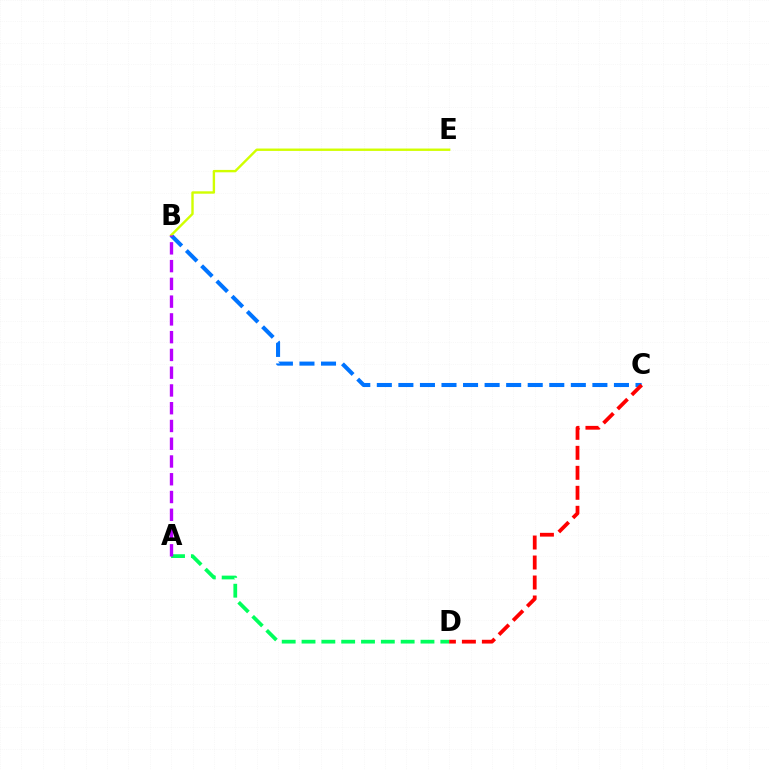{('B', 'C'): [{'color': '#0074ff', 'line_style': 'dashed', 'thickness': 2.93}], ('B', 'E'): [{'color': '#d1ff00', 'line_style': 'solid', 'thickness': 1.72}], ('A', 'D'): [{'color': '#00ff5c', 'line_style': 'dashed', 'thickness': 2.69}], ('C', 'D'): [{'color': '#ff0000', 'line_style': 'dashed', 'thickness': 2.72}], ('A', 'B'): [{'color': '#b900ff', 'line_style': 'dashed', 'thickness': 2.41}]}